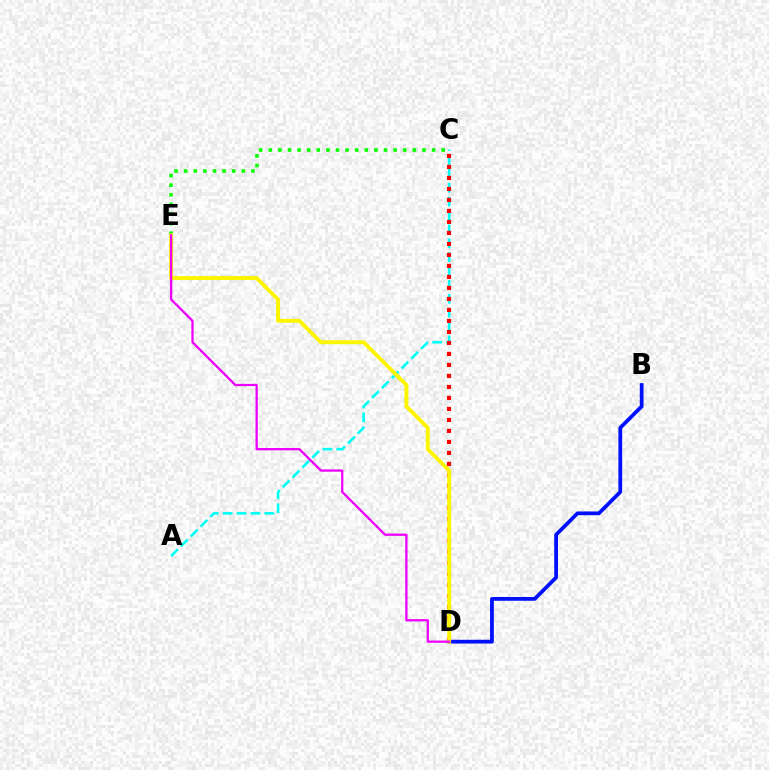{('A', 'C'): [{'color': '#00fff6', 'line_style': 'dashed', 'thickness': 1.89}], ('C', 'E'): [{'color': '#08ff00', 'line_style': 'dotted', 'thickness': 2.61}], ('B', 'D'): [{'color': '#0010ff', 'line_style': 'solid', 'thickness': 2.71}], ('C', 'D'): [{'color': '#ff0000', 'line_style': 'dotted', 'thickness': 2.99}], ('D', 'E'): [{'color': '#fcf500', 'line_style': 'solid', 'thickness': 2.83}, {'color': '#ee00ff', 'line_style': 'solid', 'thickness': 1.64}]}